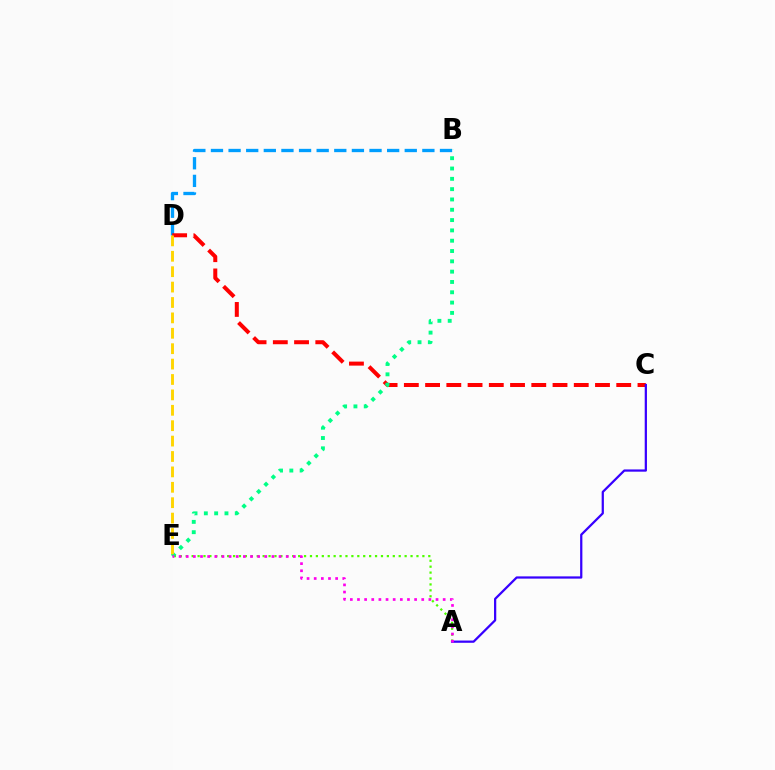{('B', 'D'): [{'color': '#009eff', 'line_style': 'dashed', 'thickness': 2.39}], ('A', 'E'): [{'color': '#4fff00', 'line_style': 'dotted', 'thickness': 1.61}, {'color': '#ff00ed', 'line_style': 'dotted', 'thickness': 1.94}], ('C', 'D'): [{'color': '#ff0000', 'line_style': 'dashed', 'thickness': 2.89}], ('B', 'E'): [{'color': '#00ff86', 'line_style': 'dotted', 'thickness': 2.8}], ('D', 'E'): [{'color': '#ffd500', 'line_style': 'dashed', 'thickness': 2.09}], ('A', 'C'): [{'color': '#3700ff', 'line_style': 'solid', 'thickness': 1.62}]}